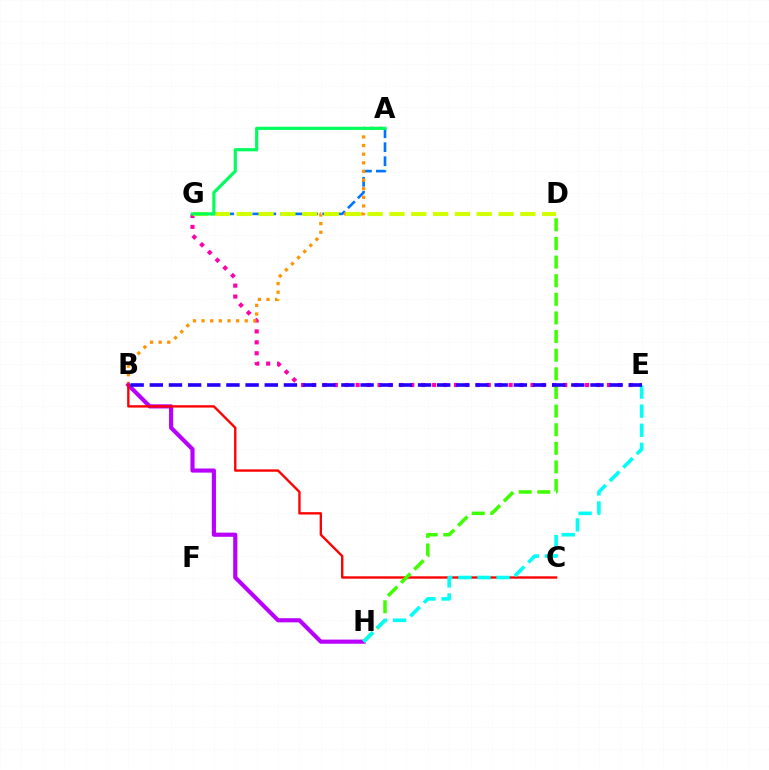{('A', 'G'): [{'color': '#0074ff', 'line_style': 'dashed', 'thickness': 1.9}, {'color': '#00ff5c', 'line_style': 'solid', 'thickness': 2.29}], ('E', 'G'): [{'color': '#ff00ac', 'line_style': 'dotted', 'thickness': 2.97}], ('A', 'B'): [{'color': '#ff9400', 'line_style': 'dotted', 'thickness': 2.35}], ('B', 'H'): [{'color': '#b900ff', 'line_style': 'solid', 'thickness': 2.98}], ('D', 'G'): [{'color': '#d1ff00', 'line_style': 'dashed', 'thickness': 2.96}], ('B', 'C'): [{'color': '#ff0000', 'line_style': 'solid', 'thickness': 1.7}], ('D', 'H'): [{'color': '#3dff00', 'line_style': 'dashed', 'thickness': 2.53}], ('E', 'H'): [{'color': '#00fff6', 'line_style': 'dashed', 'thickness': 2.59}], ('B', 'E'): [{'color': '#2500ff', 'line_style': 'dashed', 'thickness': 2.6}]}